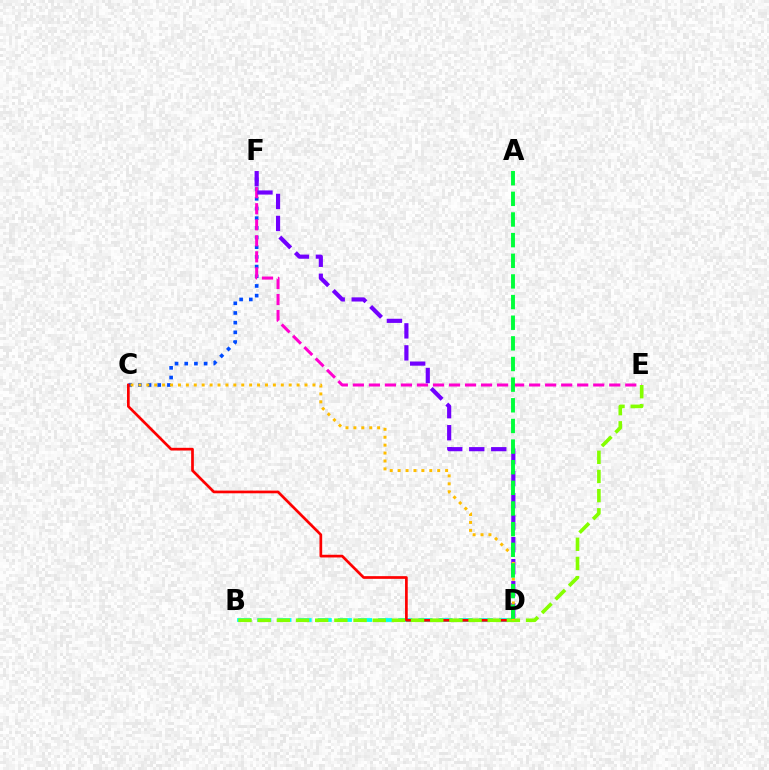{('C', 'F'): [{'color': '#004bff', 'line_style': 'dotted', 'thickness': 2.63}], ('E', 'F'): [{'color': '#ff00cf', 'line_style': 'dashed', 'thickness': 2.18}], ('B', 'D'): [{'color': '#00fff6', 'line_style': 'dashed', 'thickness': 2.74}], ('D', 'F'): [{'color': '#7200ff', 'line_style': 'dashed', 'thickness': 2.99}], ('C', 'D'): [{'color': '#ff0000', 'line_style': 'solid', 'thickness': 1.94}, {'color': '#ffbd00', 'line_style': 'dotted', 'thickness': 2.15}], ('B', 'E'): [{'color': '#84ff00', 'line_style': 'dashed', 'thickness': 2.6}], ('A', 'D'): [{'color': '#00ff39', 'line_style': 'dashed', 'thickness': 2.8}]}